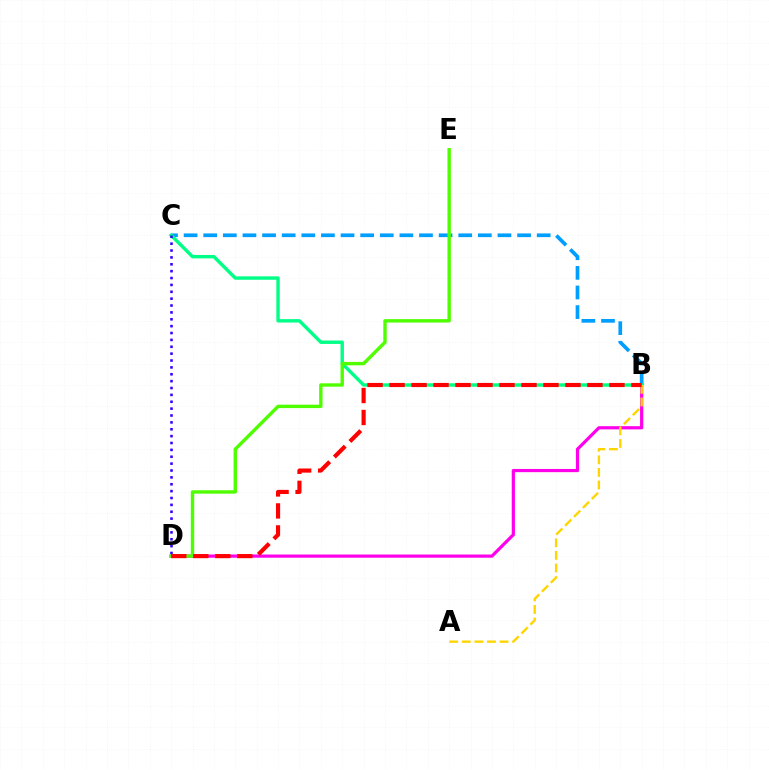{('B', 'D'): [{'color': '#ff00ed', 'line_style': 'solid', 'thickness': 2.31}, {'color': '#ff0000', 'line_style': 'dashed', 'thickness': 2.99}], ('B', 'C'): [{'color': '#009eff', 'line_style': 'dashed', 'thickness': 2.66}, {'color': '#00ff86', 'line_style': 'solid', 'thickness': 2.45}], ('C', 'D'): [{'color': '#3700ff', 'line_style': 'dotted', 'thickness': 1.87}], ('D', 'E'): [{'color': '#4fff00', 'line_style': 'solid', 'thickness': 2.45}], ('A', 'B'): [{'color': '#ffd500', 'line_style': 'dashed', 'thickness': 1.71}]}